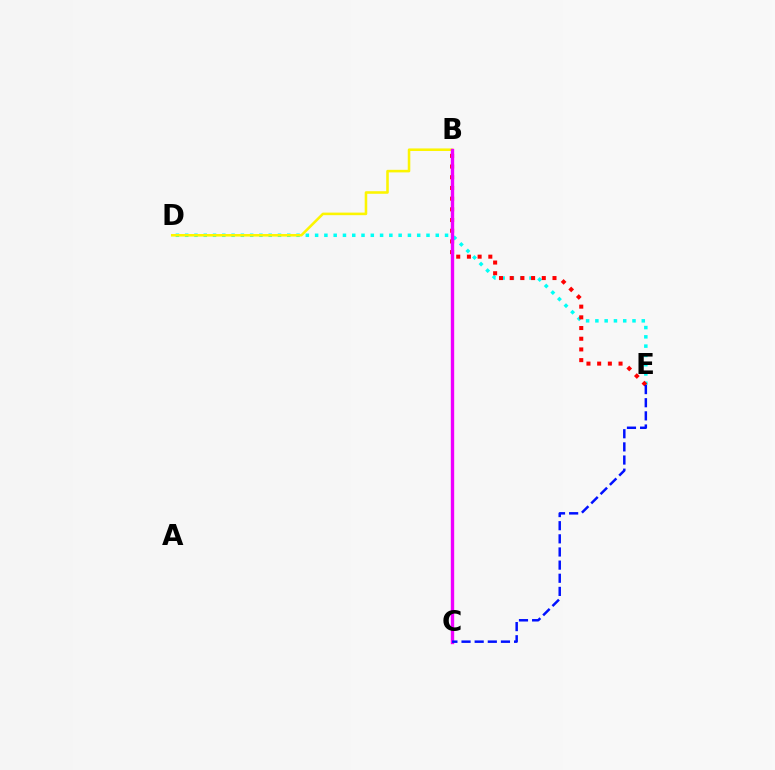{('D', 'E'): [{'color': '#00fff6', 'line_style': 'dotted', 'thickness': 2.52}], ('B', 'C'): [{'color': '#08ff00', 'line_style': 'dashed', 'thickness': 1.94}, {'color': '#ee00ff', 'line_style': 'solid', 'thickness': 2.43}], ('B', 'D'): [{'color': '#fcf500', 'line_style': 'solid', 'thickness': 1.85}], ('B', 'E'): [{'color': '#ff0000', 'line_style': 'dotted', 'thickness': 2.91}], ('C', 'E'): [{'color': '#0010ff', 'line_style': 'dashed', 'thickness': 1.78}]}